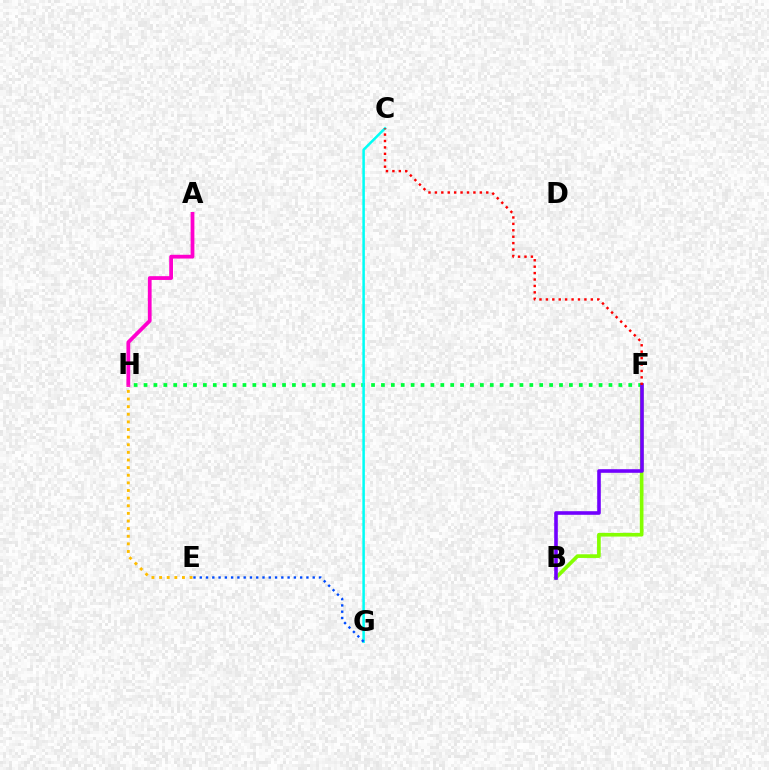{('B', 'F'): [{'color': '#84ff00', 'line_style': 'solid', 'thickness': 2.64}, {'color': '#7200ff', 'line_style': 'solid', 'thickness': 2.59}], ('A', 'H'): [{'color': '#ff00cf', 'line_style': 'solid', 'thickness': 2.72}], ('F', 'H'): [{'color': '#00ff39', 'line_style': 'dotted', 'thickness': 2.69}], ('C', 'G'): [{'color': '#00fff6', 'line_style': 'solid', 'thickness': 1.81}], ('E', 'H'): [{'color': '#ffbd00', 'line_style': 'dotted', 'thickness': 2.07}], ('E', 'G'): [{'color': '#004bff', 'line_style': 'dotted', 'thickness': 1.7}], ('C', 'F'): [{'color': '#ff0000', 'line_style': 'dotted', 'thickness': 1.74}]}